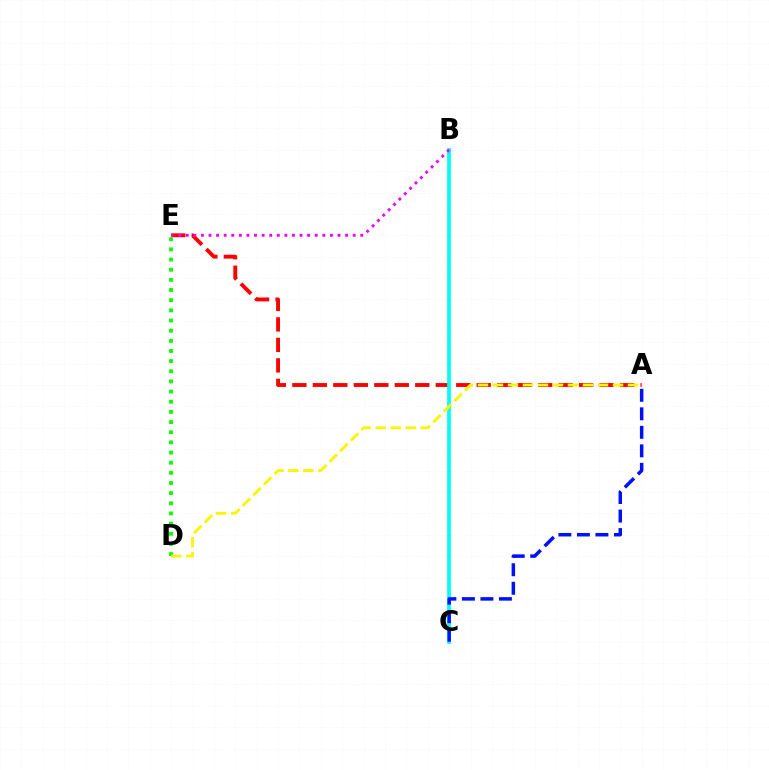{('A', 'E'): [{'color': '#ff0000', 'line_style': 'dashed', 'thickness': 2.78}], ('B', 'C'): [{'color': '#00fff6', 'line_style': 'solid', 'thickness': 2.67}], ('B', 'E'): [{'color': '#ee00ff', 'line_style': 'dotted', 'thickness': 2.06}], ('A', 'C'): [{'color': '#0010ff', 'line_style': 'dashed', 'thickness': 2.52}], ('D', 'E'): [{'color': '#08ff00', 'line_style': 'dotted', 'thickness': 2.76}], ('A', 'D'): [{'color': '#fcf500', 'line_style': 'dashed', 'thickness': 2.04}]}